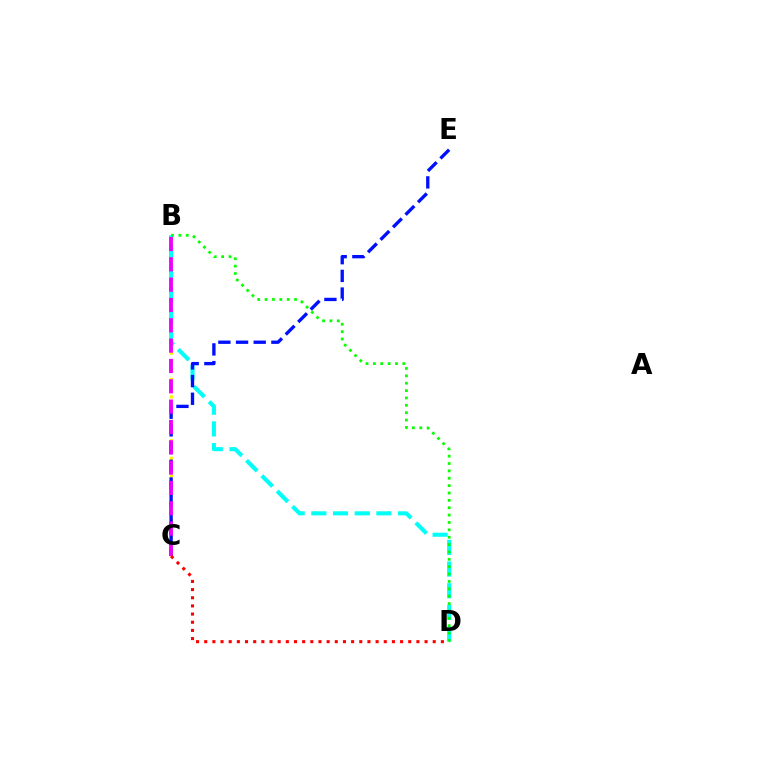{('B', 'C'): [{'color': '#fcf500', 'line_style': 'dotted', 'thickness': 2.38}, {'color': '#ee00ff', 'line_style': 'dashed', 'thickness': 2.76}], ('B', 'D'): [{'color': '#00fff6', 'line_style': 'dashed', 'thickness': 2.95}, {'color': '#08ff00', 'line_style': 'dotted', 'thickness': 2.0}], ('C', 'E'): [{'color': '#0010ff', 'line_style': 'dashed', 'thickness': 2.4}], ('C', 'D'): [{'color': '#ff0000', 'line_style': 'dotted', 'thickness': 2.22}]}